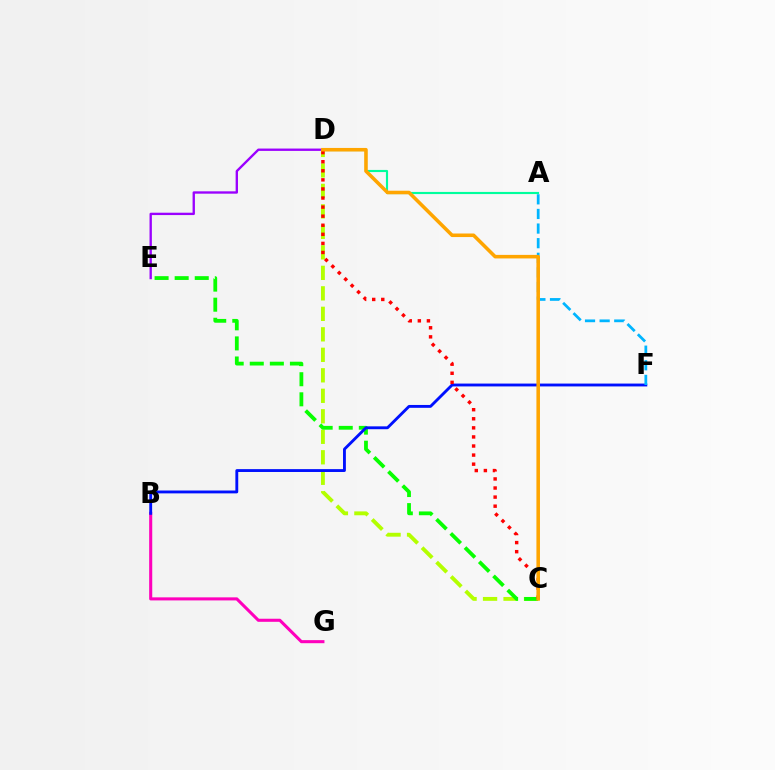{('D', 'E'): [{'color': '#9b00ff', 'line_style': 'solid', 'thickness': 1.69}], ('C', 'D'): [{'color': '#b3ff00', 'line_style': 'dashed', 'thickness': 2.78}, {'color': '#ff0000', 'line_style': 'dotted', 'thickness': 2.47}, {'color': '#ffa500', 'line_style': 'solid', 'thickness': 2.56}], ('C', 'E'): [{'color': '#08ff00', 'line_style': 'dashed', 'thickness': 2.73}], ('B', 'G'): [{'color': '#ff00bd', 'line_style': 'solid', 'thickness': 2.21}], ('B', 'F'): [{'color': '#0010ff', 'line_style': 'solid', 'thickness': 2.06}], ('A', 'F'): [{'color': '#00b5ff', 'line_style': 'dashed', 'thickness': 1.99}], ('A', 'D'): [{'color': '#00ff9d', 'line_style': 'solid', 'thickness': 1.54}]}